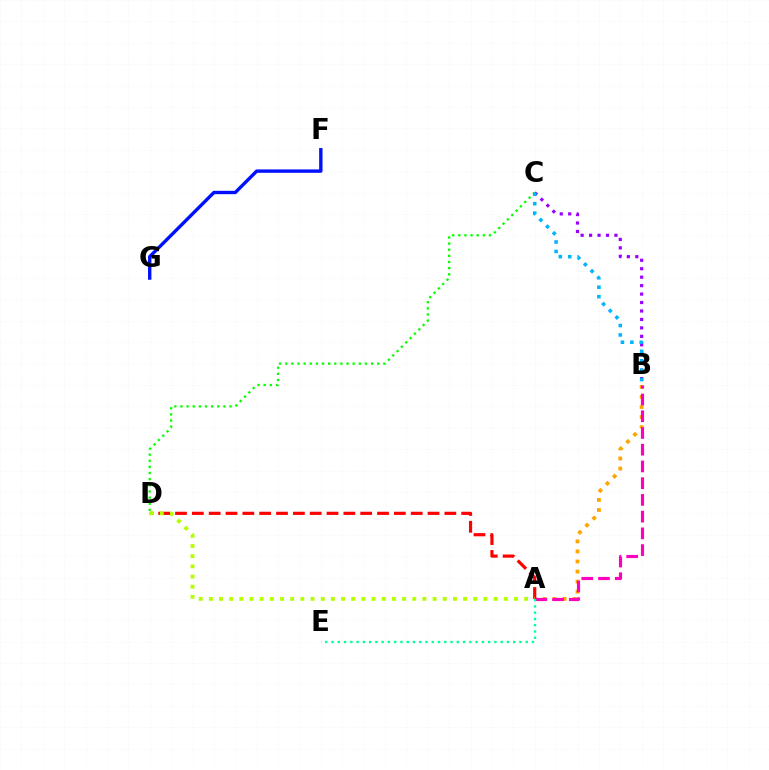{('B', 'C'): [{'color': '#9b00ff', 'line_style': 'dotted', 'thickness': 2.3}, {'color': '#00b5ff', 'line_style': 'dotted', 'thickness': 2.56}], ('A', 'B'): [{'color': '#ffa500', 'line_style': 'dotted', 'thickness': 2.73}, {'color': '#ff00bd', 'line_style': 'dashed', 'thickness': 2.27}], ('A', 'D'): [{'color': '#ff0000', 'line_style': 'dashed', 'thickness': 2.29}, {'color': '#b3ff00', 'line_style': 'dotted', 'thickness': 2.76}], ('C', 'D'): [{'color': '#08ff00', 'line_style': 'dotted', 'thickness': 1.67}], ('F', 'G'): [{'color': '#0010ff', 'line_style': 'solid', 'thickness': 2.43}], ('A', 'E'): [{'color': '#00ff9d', 'line_style': 'dotted', 'thickness': 1.7}]}